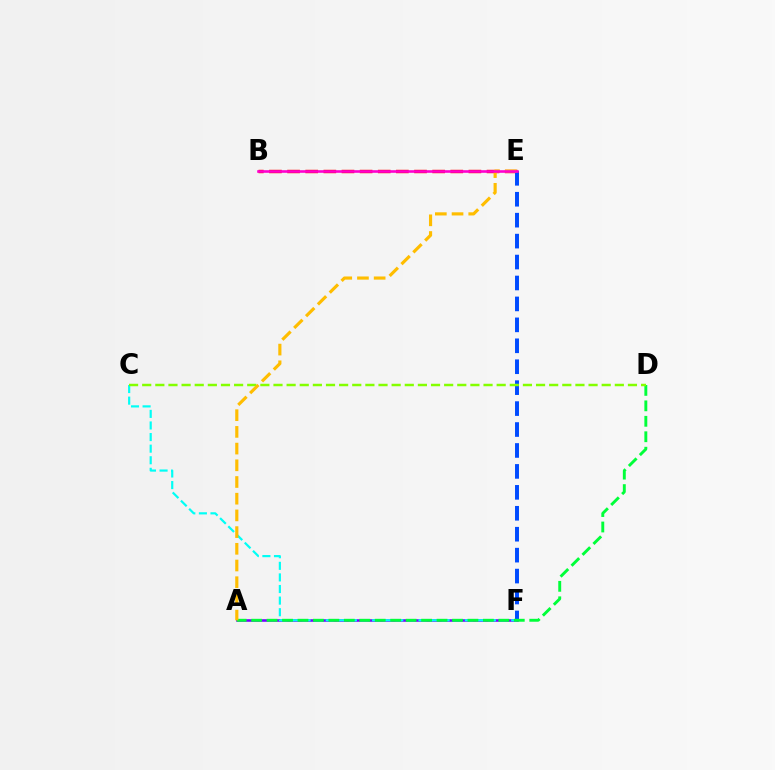{('A', 'F'): [{'color': '#7200ff', 'line_style': 'solid', 'thickness': 1.85}], ('B', 'E'): [{'color': '#ff0000', 'line_style': 'dashed', 'thickness': 2.46}, {'color': '#ff00cf', 'line_style': 'solid', 'thickness': 1.88}], ('E', 'F'): [{'color': '#004bff', 'line_style': 'dashed', 'thickness': 2.84}], ('C', 'F'): [{'color': '#00fff6', 'line_style': 'dashed', 'thickness': 1.57}], ('A', 'D'): [{'color': '#00ff39', 'line_style': 'dashed', 'thickness': 2.1}], ('C', 'D'): [{'color': '#84ff00', 'line_style': 'dashed', 'thickness': 1.78}], ('A', 'E'): [{'color': '#ffbd00', 'line_style': 'dashed', 'thickness': 2.27}]}